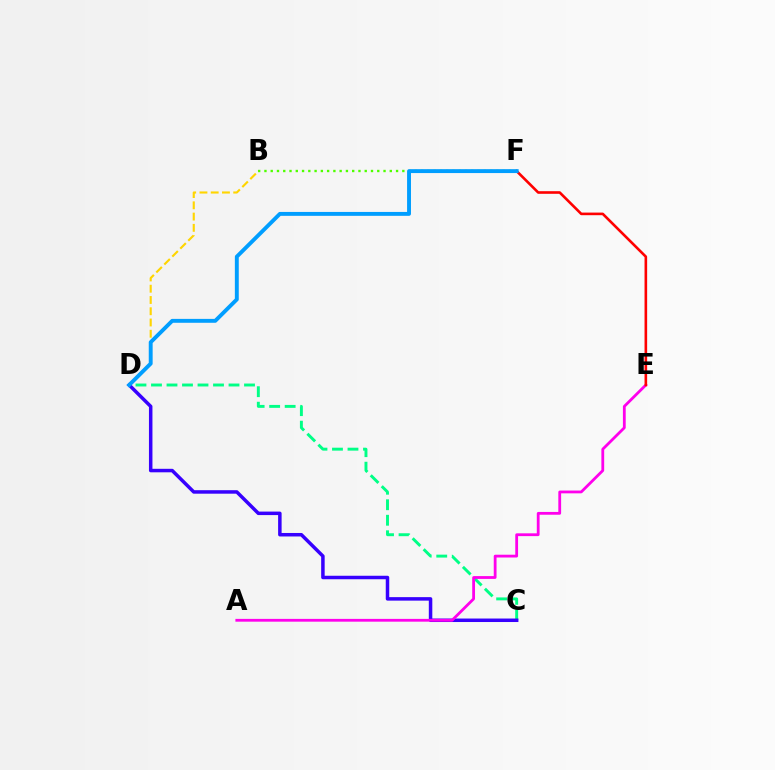{('B', 'F'): [{'color': '#4fff00', 'line_style': 'dotted', 'thickness': 1.7}], ('B', 'D'): [{'color': '#ffd500', 'line_style': 'dashed', 'thickness': 1.53}], ('C', 'D'): [{'color': '#00ff86', 'line_style': 'dashed', 'thickness': 2.11}, {'color': '#3700ff', 'line_style': 'solid', 'thickness': 2.52}], ('A', 'E'): [{'color': '#ff00ed', 'line_style': 'solid', 'thickness': 2.01}], ('E', 'F'): [{'color': '#ff0000', 'line_style': 'solid', 'thickness': 1.88}], ('D', 'F'): [{'color': '#009eff', 'line_style': 'solid', 'thickness': 2.81}]}